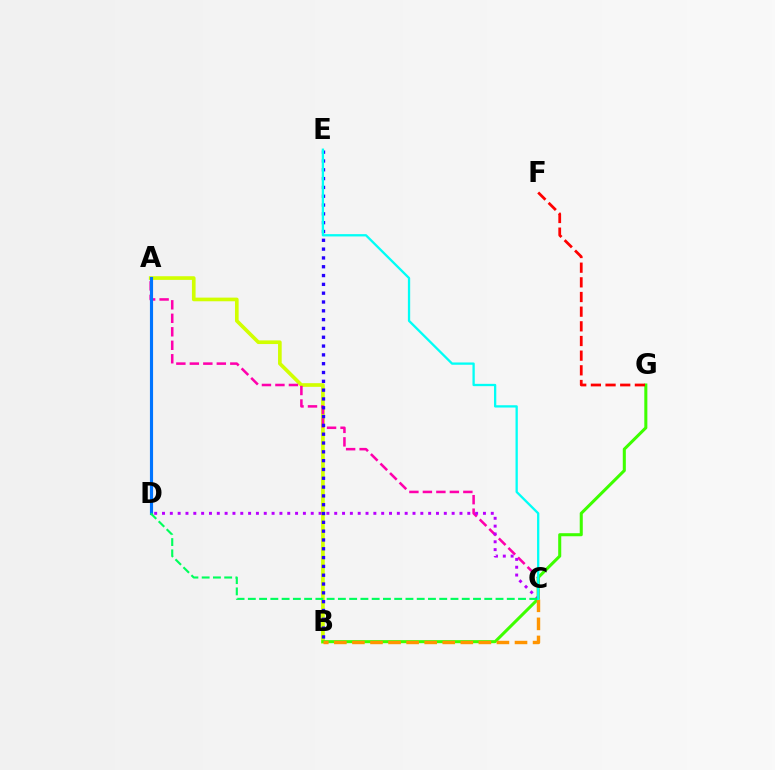{('A', 'B'): [{'color': '#d1ff00', 'line_style': 'solid', 'thickness': 2.63}], ('A', 'C'): [{'color': '#ff00ac', 'line_style': 'dashed', 'thickness': 1.83}], ('C', 'D'): [{'color': '#b900ff', 'line_style': 'dotted', 'thickness': 2.13}, {'color': '#00ff5c', 'line_style': 'dashed', 'thickness': 1.53}], ('B', 'G'): [{'color': '#3dff00', 'line_style': 'solid', 'thickness': 2.19}], ('B', 'E'): [{'color': '#2500ff', 'line_style': 'dotted', 'thickness': 2.39}], ('B', 'C'): [{'color': '#ff9400', 'line_style': 'dashed', 'thickness': 2.45}], ('F', 'G'): [{'color': '#ff0000', 'line_style': 'dashed', 'thickness': 1.99}], ('A', 'D'): [{'color': '#0074ff', 'line_style': 'solid', 'thickness': 2.26}], ('C', 'E'): [{'color': '#00fff6', 'line_style': 'solid', 'thickness': 1.66}]}